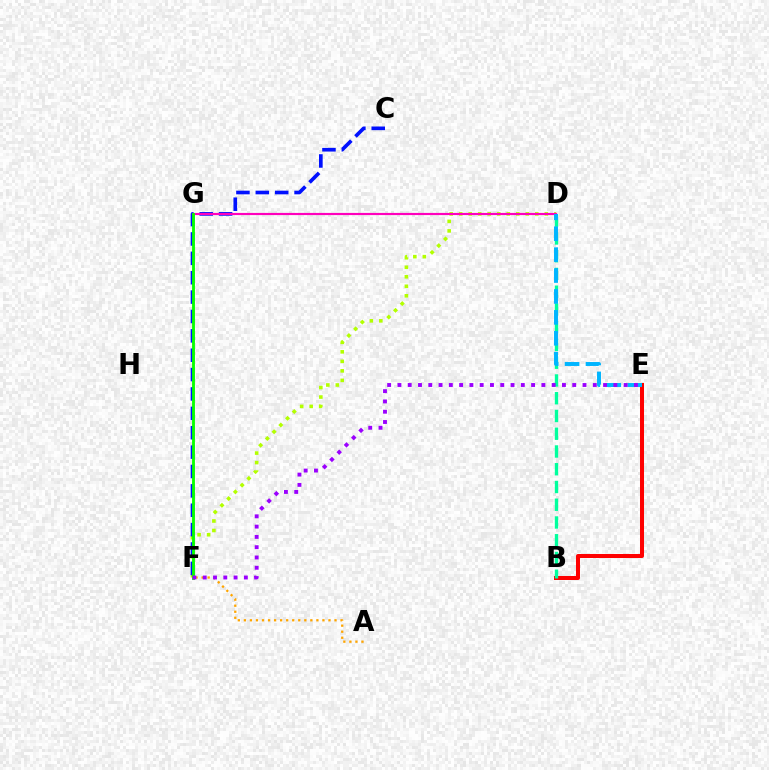{('D', 'F'): [{'color': '#b3ff00', 'line_style': 'dotted', 'thickness': 2.58}], ('C', 'F'): [{'color': '#0010ff', 'line_style': 'dashed', 'thickness': 2.63}], ('B', 'E'): [{'color': '#ff0000', 'line_style': 'solid', 'thickness': 2.89}], ('B', 'D'): [{'color': '#00ff9d', 'line_style': 'dashed', 'thickness': 2.41}], ('D', 'G'): [{'color': '#ff00bd', 'line_style': 'solid', 'thickness': 1.56}], ('A', 'F'): [{'color': '#ffa500', 'line_style': 'dotted', 'thickness': 1.64}], ('F', 'G'): [{'color': '#08ff00', 'line_style': 'solid', 'thickness': 2.05}], ('D', 'E'): [{'color': '#00b5ff', 'line_style': 'dashed', 'thickness': 2.84}], ('E', 'F'): [{'color': '#9b00ff', 'line_style': 'dotted', 'thickness': 2.79}]}